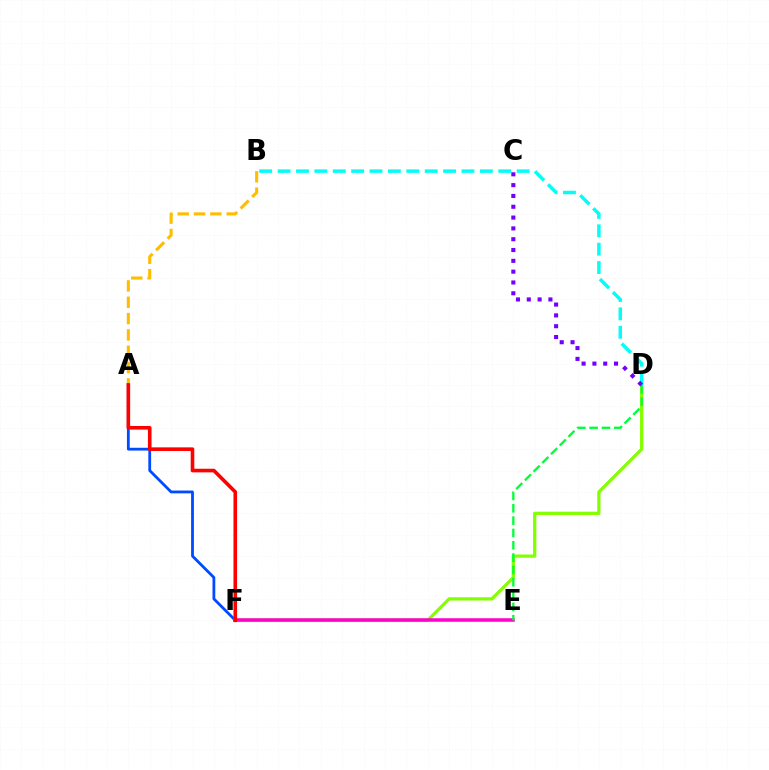{('A', 'B'): [{'color': '#ffbd00', 'line_style': 'dashed', 'thickness': 2.22}], ('A', 'F'): [{'color': '#004bff', 'line_style': 'solid', 'thickness': 2.01}, {'color': '#ff0000', 'line_style': 'solid', 'thickness': 2.6}], ('D', 'F'): [{'color': '#84ff00', 'line_style': 'solid', 'thickness': 2.34}], ('E', 'F'): [{'color': '#ff00cf', 'line_style': 'solid', 'thickness': 2.53}], ('D', 'E'): [{'color': '#00ff39', 'line_style': 'dashed', 'thickness': 1.67}], ('B', 'D'): [{'color': '#00fff6', 'line_style': 'dashed', 'thickness': 2.5}], ('C', 'D'): [{'color': '#7200ff', 'line_style': 'dotted', 'thickness': 2.94}]}